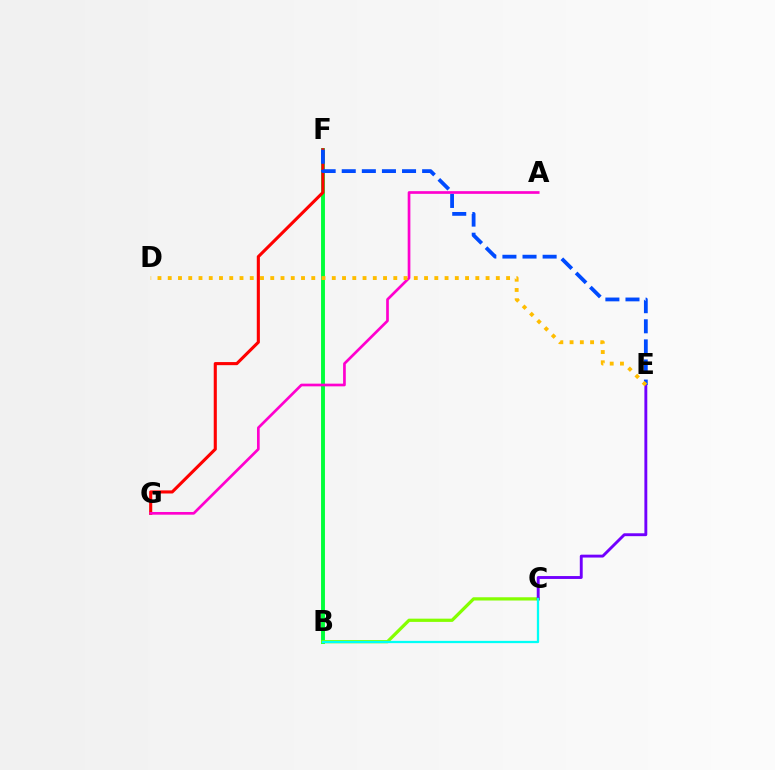{('B', 'F'): [{'color': '#00ff39', 'line_style': 'solid', 'thickness': 2.81}], ('F', 'G'): [{'color': '#ff0000', 'line_style': 'solid', 'thickness': 2.23}], ('B', 'C'): [{'color': '#84ff00', 'line_style': 'solid', 'thickness': 2.33}, {'color': '#00fff6', 'line_style': 'solid', 'thickness': 1.64}], ('C', 'E'): [{'color': '#7200ff', 'line_style': 'solid', 'thickness': 2.08}], ('A', 'G'): [{'color': '#ff00cf', 'line_style': 'solid', 'thickness': 1.94}], ('E', 'F'): [{'color': '#004bff', 'line_style': 'dashed', 'thickness': 2.73}], ('D', 'E'): [{'color': '#ffbd00', 'line_style': 'dotted', 'thickness': 2.79}]}